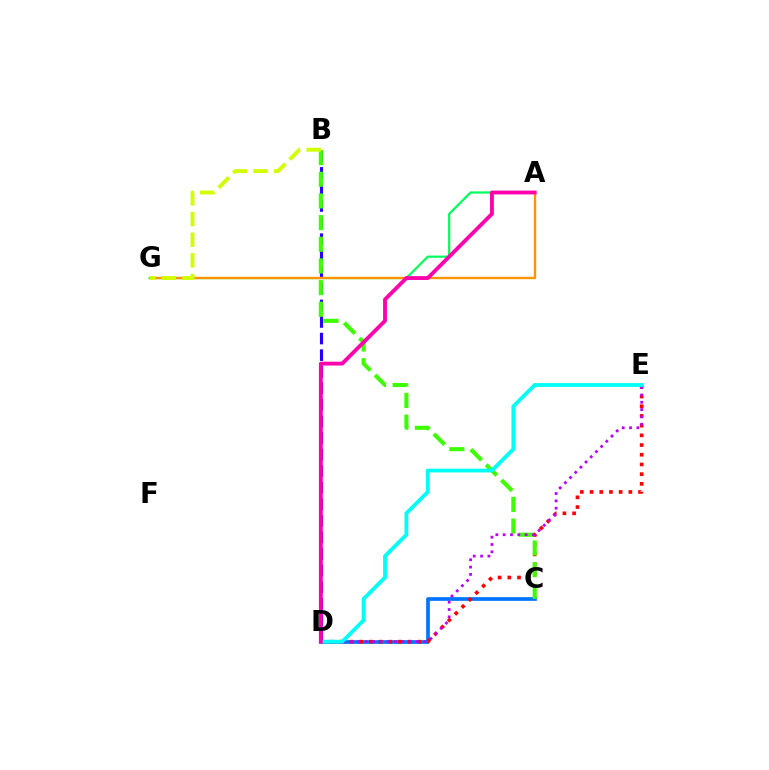{('C', 'D'): [{'color': '#0074ff', 'line_style': 'solid', 'thickness': 2.67}], ('D', 'E'): [{'color': '#ff0000', 'line_style': 'dotted', 'thickness': 2.64}, {'color': '#b900ff', 'line_style': 'dotted', 'thickness': 1.99}, {'color': '#00fff6', 'line_style': 'solid', 'thickness': 2.74}], ('B', 'D'): [{'color': '#2500ff', 'line_style': 'dashed', 'thickness': 2.25}], ('A', 'G'): [{'color': '#00ff5c', 'line_style': 'solid', 'thickness': 1.59}, {'color': '#ff9400', 'line_style': 'solid', 'thickness': 1.69}], ('B', 'C'): [{'color': '#3dff00', 'line_style': 'dashed', 'thickness': 2.94}], ('B', 'G'): [{'color': '#d1ff00', 'line_style': 'dashed', 'thickness': 2.81}], ('A', 'D'): [{'color': '#ff00ac', 'line_style': 'solid', 'thickness': 2.76}]}